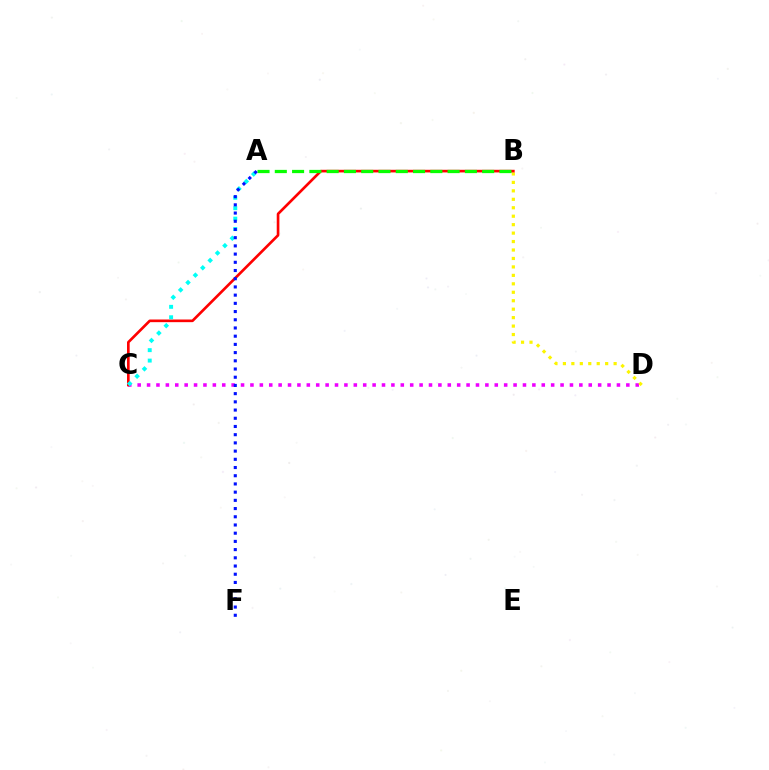{('C', 'D'): [{'color': '#ee00ff', 'line_style': 'dotted', 'thickness': 2.55}], ('B', 'D'): [{'color': '#fcf500', 'line_style': 'dotted', 'thickness': 2.3}], ('B', 'C'): [{'color': '#ff0000', 'line_style': 'solid', 'thickness': 1.91}], ('A', 'C'): [{'color': '#00fff6', 'line_style': 'dotted', 'thickness': 2.84}], ('A', 'B'): [{'color': '#08ff00', 'line_style': 'dashed', 'thickness': 2.35}], ('A', 'F'): [{'color': '#0010ff', 'line_style': 'dotted', 'thickness': 2.23}]}